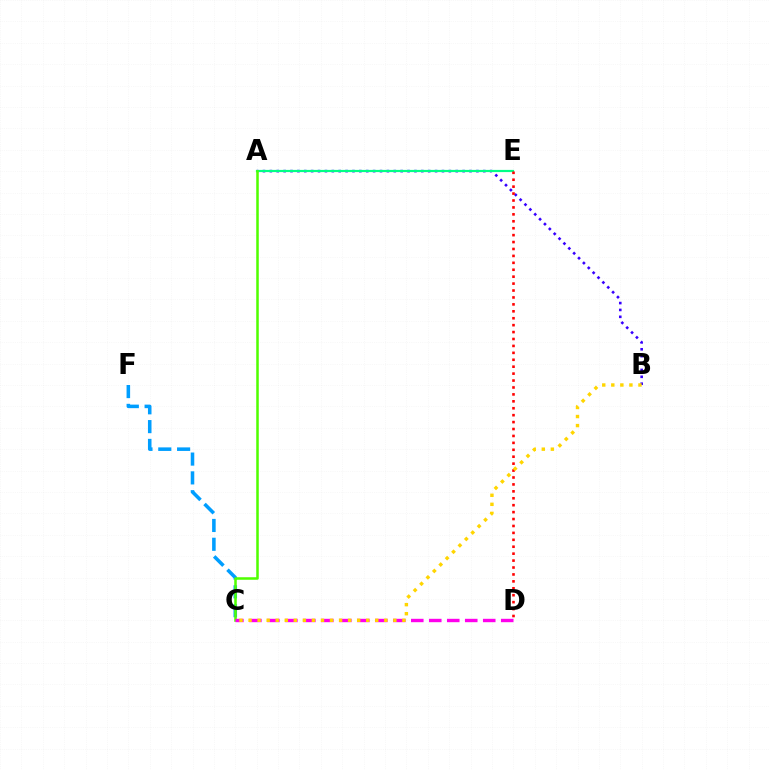{('A', 'B'): [{'color': '#3700ff', 'line_style': 'dotted', 'thickness': 1.87}], ('C', 'F'): [{'color': '#009eff', 'line_style': 'dashed', 'thickness': 2.56}], ('A', 'E'): [{'color': '#00ff86', 'line_style': 'solid', 'thickness': 1.58}], ('A', 'C'): [{'color': '#4fff00', 'line_style': 'solid', 'thickness': 1.82}], ('C', 'D'): [{'color': '#ff00ed', 'line_style': 'dashed', 'thickness': 2.44}], ('D', 'E'): [{'color': '#ff0000', 'line_style': 'dotted', 'thickness': 1.88}], ('B', 'C'): [{'color': '#ffd500', 'line_style': 'dotted', 'thickness': 2.46}]}